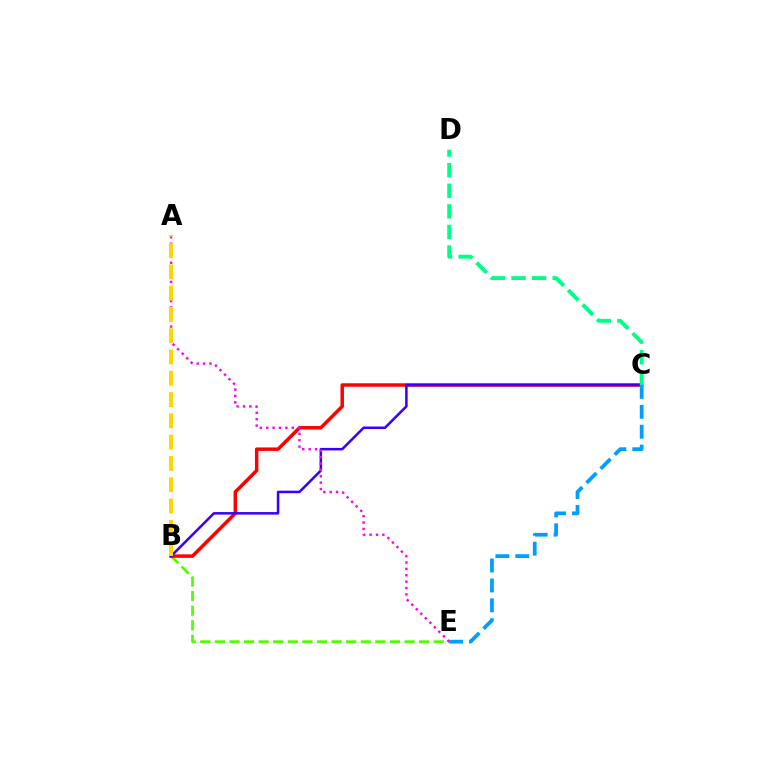{('B', 'E'): [{'color': '#4fff00', 'line_style': 'dashed', 'thickness': 1.98}], ('B', 'C'): [{'color': '#ff0000', 'line_style': 'solid', 'thickness': 2.5}, {'color': '#3700ff', 'line_style': 'solid', 'thickness': 1.81}], ('A', 'E'): [{'color': '#ff00ed', 'line_style': 'dotted', 'thickness': 1.73}], ('A', 'B'): [{'color': '#ffd500', 'line_style': 'dashed', 'thickness': 2.89}], ('C', 'E'): [{'color': '#009eff', 'line_style': 'dashed', 'thickness': 2.7}], ('C', 'D'): [{'color': '#00ff86', 'line_style': 'dashed', 'thickness': 2.8}]}